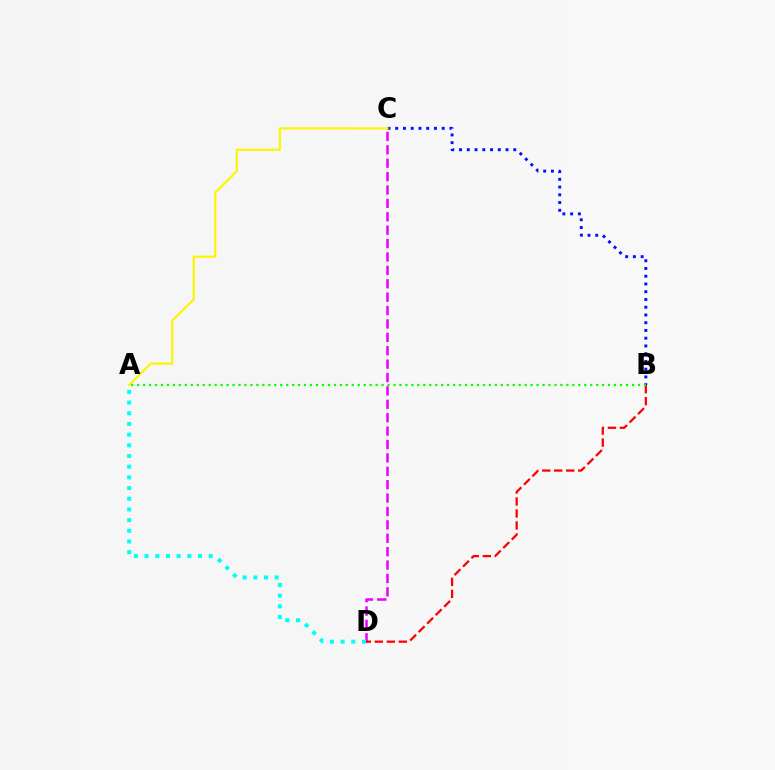{('C', 'D'): [{'color': '#ee00ff', 'line_style': 'dashed', 'thickness': 1.82}], ('B', 'C'): [{'color': '#0010ff', 'line_style': 'dotted', 'thickness': 2.1}], ('B', 'D'): [{'color': '#ff0000', 'line_style': 'dashed', 'thickness': 1.63}], ('A', 'C'): [{'color': '#fcf500', 'line_style': 'solid', 'thickness': 1.56}], ('A', 'D'): [{'color': '#00fff6', 'line_style': 'dotted', 'thickness': 2.9}], ('A', 'B'): [{'color': '#08ff00', 'line_style': 'dotted', 'thickness': 1.62}]}